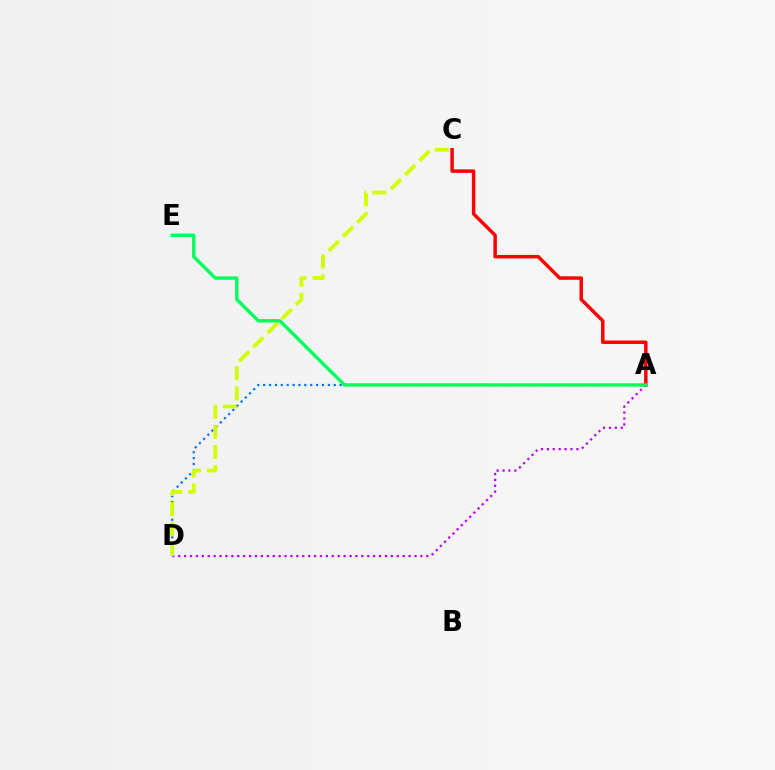{('A', 'D'): [{'color': '#0074ff', 'line_style': 'dotted', 'thickness': 1.6}, {'color': '#b900ff', 'line_style': 'dotted', 'thickness': 1.61}], ('A', 'C'): [{'color': '#ff0000', 'line_style': 'solid', 'thickness': 2.5}], ('A', 'E'): [{'color': '#00ff5c', 'line_style': 'solid', 'thickness': 2.45}], ('C', 'D'): [{'color': '#d1ff00', 'line_style': 'dashed', 'thickness': 2.72}]}